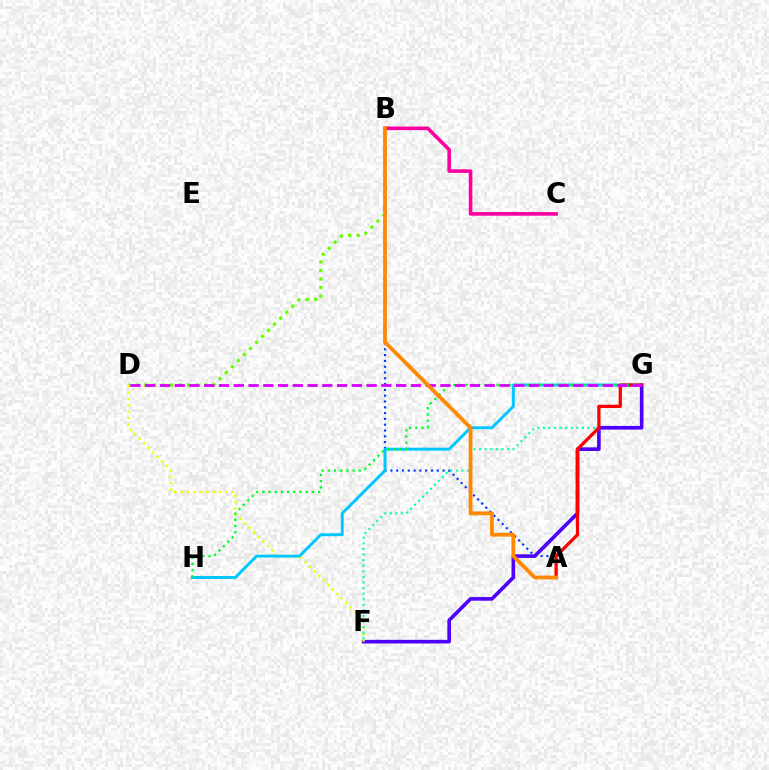{('A', 'B'): [{'color': '#003fff', 'line_style': 'dotted', 'thickness': 1.58}, {'color': '#ff8800', 'line_style': 'solid', 'thickness': 2.73}], ('F', 'G'): [{'color': '#4f00ff', 'line_style': 'solid', 'thickness': 2.62}, {'color': '#00ffaf', 'line_style': 'dotted', 'thickness': 1.52}], ('B', 'D'): [{'color': '#66ff00', 'line_style': 'dotted', 'thickness': 2.32}], ('D', 'F'): [{'color': '#eeff00', 'line_style': 'dotted', 'thickness': 1.73}], ('G', 'H'): [{'color': '#00c7ff', 'line_style': 'solid', 'thickness': 2.12}, {'color': '#00ff27', 'line_style': 'dotted', 'thickness': 1.68}], ('A', 'G'): [{'color': '#ff0000', 'line_style': 'solid', 'thickness': 2.35}], ('B', 'C'): [{'color': '#ff00a0', 'line_style': 'solid', 'thickness': 2.6}], ('D', 'G'): [{'color': '#d600ff', 'line_style': 'dashed', 'thickness': 2.01}]}